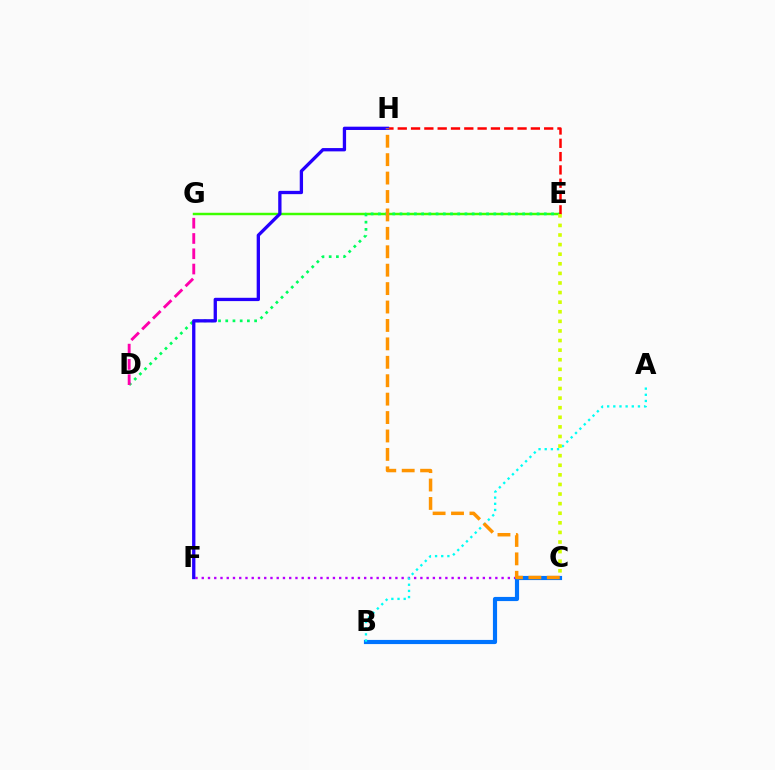{('C', 'F'): [{'color': '#b900ff', 'line_style': 'dotted', 'thickness': 1.7}], ('E', 'G'): [{'color': '#3dff00', 'line_style': 'solid', 'thickness': 1.77}], ('D', 'E'): [{'color': '#00ff5c', 'line_style': 'dotted', 'thickness': 1.96}], ('B', 'C'): [{'color': '#0074ff', 'line_style': 'solid', 'thickness': 2.99}], ('E', 'H'): [{'color': '#ff0000', 'line_style': 'dashed', 'thickness': 1.81}], ('F', 'H'): [{'color': '#2500ff', 'line_style': 'solid', 'thickness': 2.38}], ('D', 'G'): [{'color': '#ff00ac', 'line_style': 'dashed', 'thickness': 2.08}], ('A', 'B'): [{'color': '#00fff6', 'line_style': 'dotted', 'thickness': 1.67}], ('C', 'E'): [{'color': '#d1ff00', 'line_style': 'dotted', 'thickness': 2.61}], ('C', 'H'): [{'color': '#ff9400', 'line_style': 'dashed', 'thickness': 2.5}]}